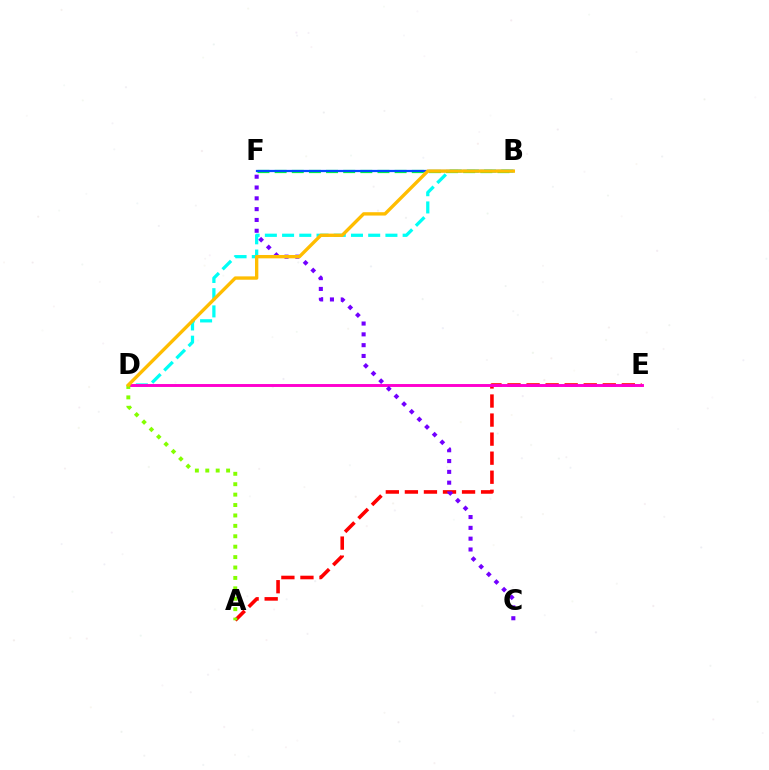{('B', 'D'): [{'color': '#00fff6', 'line_style': 'dashed', 'thickness': 2.34}, {'color': '#ffbd00', 'line_style': 'solid', 'thickness': 2.41}], ('A', 'E'): [{'color': '#ff0000', 'line_style': 'dashed', 'thickness': 2.59}], ('D', 'E'): [{'color': '#ff00cf', 'line_style': 'solid', 'thickness': 2.1}], ('A', 'D'): [{'color': '#84ff00', 'line_style': 'dotted', 'thickness': 2.83}], ('B', 'F'): [{'color': '#00ff39', 'line_style': 'dashed', 'thickness': 2.33}, {'color': '#004bff', 'line_style': 'solid', 'thickness': 1.62}], ('C', 'F'): [{'color': '#7200ff', 'line_style': 'dotted', 'thickness': 2.94}]}